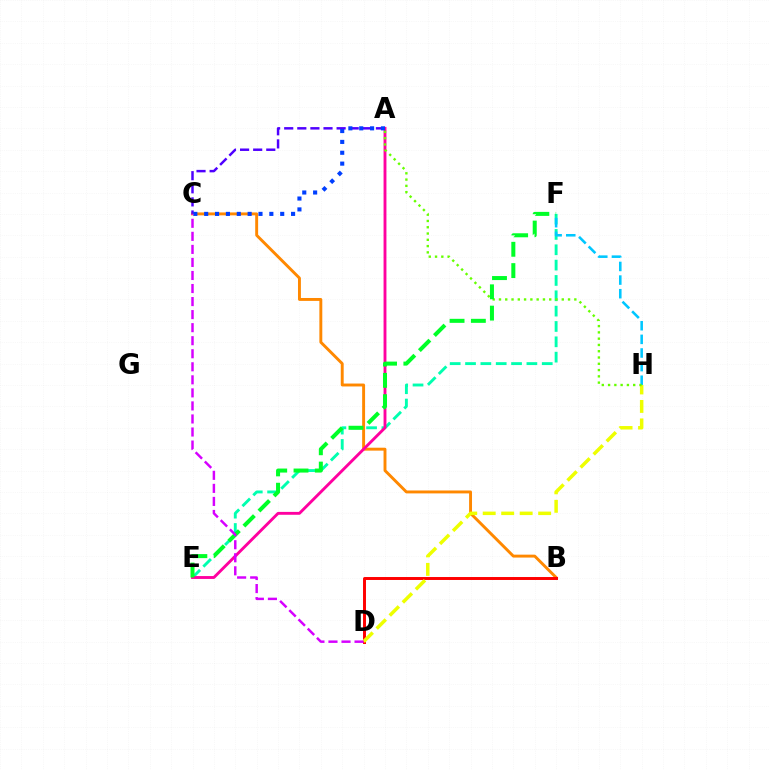{('E', 'F'): [{'color': '#00ffaf', 'line_style': 'dashed', 'thickness': 2.08}, {'color': '#00ff27', 'line_style': 'dashed', 'thickness': 2.89}], ('B', 'C'): [{'color': '#ff8800', 'line_style': 'solid', 'thickness': 2.1}], ('B', 'D'): [{'color': '#ff0000', 'line_style': 'solid', 'thickness': 2.13}], ('F', 'H'): [{'color': '#00c7ff', 'line_style': 'dashed', 'thickness': 1.85}], ('A', 'C'): [{'color': '#4f00ff', 'line_style': 'dashed', 'thickness': 1.78}, {'color': '#003fff', 'line_style': 'dotted', 'thickness': 2.95}], ('A', 'E'): [{'color': '#ff00a0', 'line_style': 'solid', 'thickness': 2.07}], ('D', 'H'): [{'color': '#eeff00', 'line_style': 'dashed', 'thickness': 2.51}], ('A', 'H'): [{'color': '#66ff00', 'line_style': 'dotted', 'thickness': 1.71}], ('C', 'D'): [{'color': '#d600ff', 'line_style': 'dashed', 'thickness': 1.77}]}